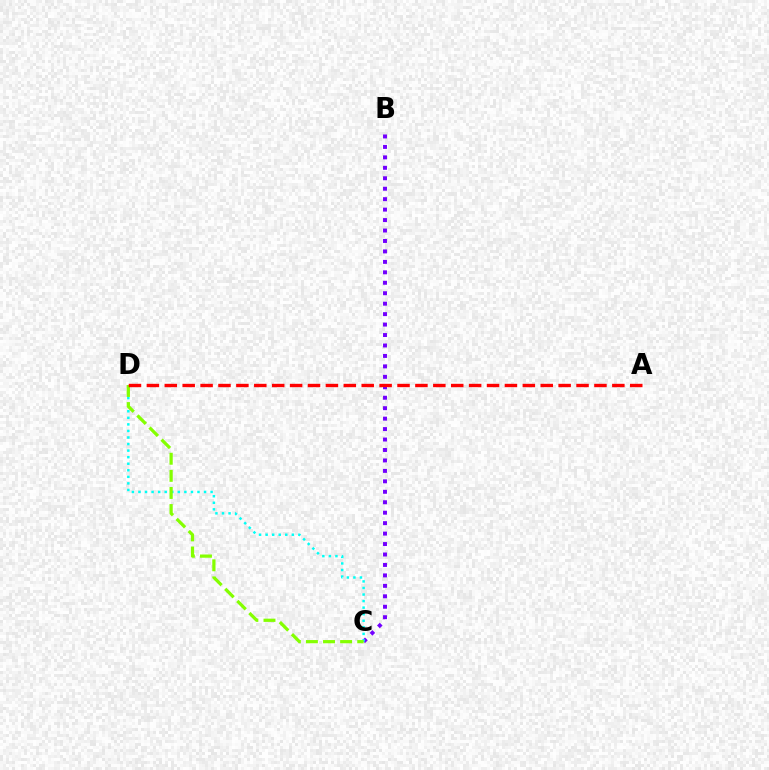{('B', 'C'): [{'color': '#7200ff', 'line_style': 'dotted', 'thickness': 2.84}], ('C', 'D'): [{'color': '#00fff6', 'line_style': 'dotted', 'thickness': 1.78}, {'color': '#84ff00', 'line_style': 'dashed', 'thickness': 2.32}], ('A', 'D'): [{'color': '#ff0000', 'line_style': 'dashed', 'thickness': 2.43}]}